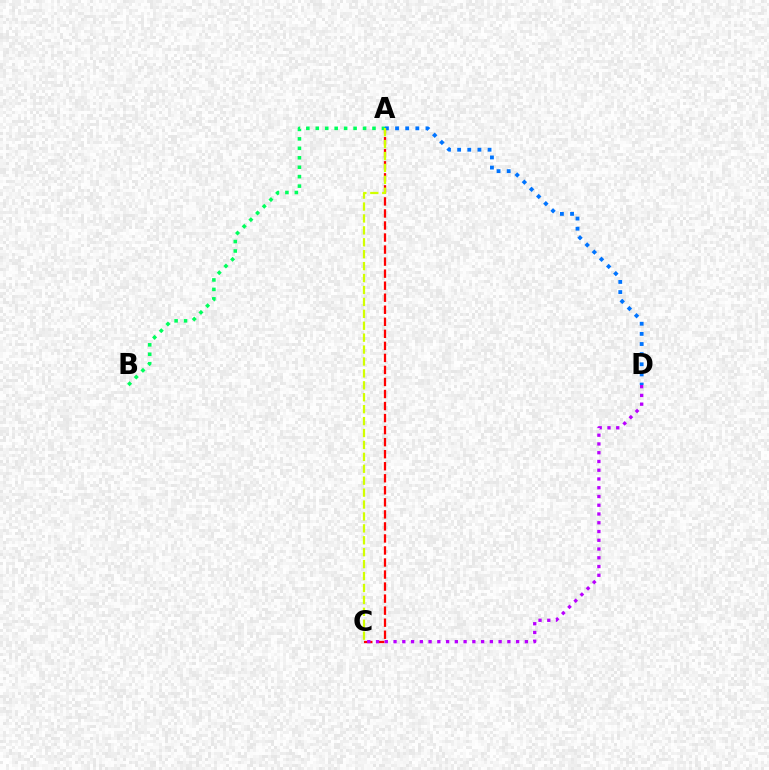{('A', 'C'): [{'color': '#ff0000', 'line_style': 'dashed', 'thickness': 1.64}, {'color': '#d1ff00', 'line_style': 'dashed', 'thickness': 1.62}], ('A', 'D'): [{'color': '#0074ff', 'line_style': 'dotted', 'thickness': 2.75}], ('C', 'D'): [{'color': '#b900ff', 'line_style': 'dotted', 'thickness': 2.38}], ('A', 'B'): [{'color': '#00ff5c', 'line_style': 'dotted', 'thickness': 2.57}]}